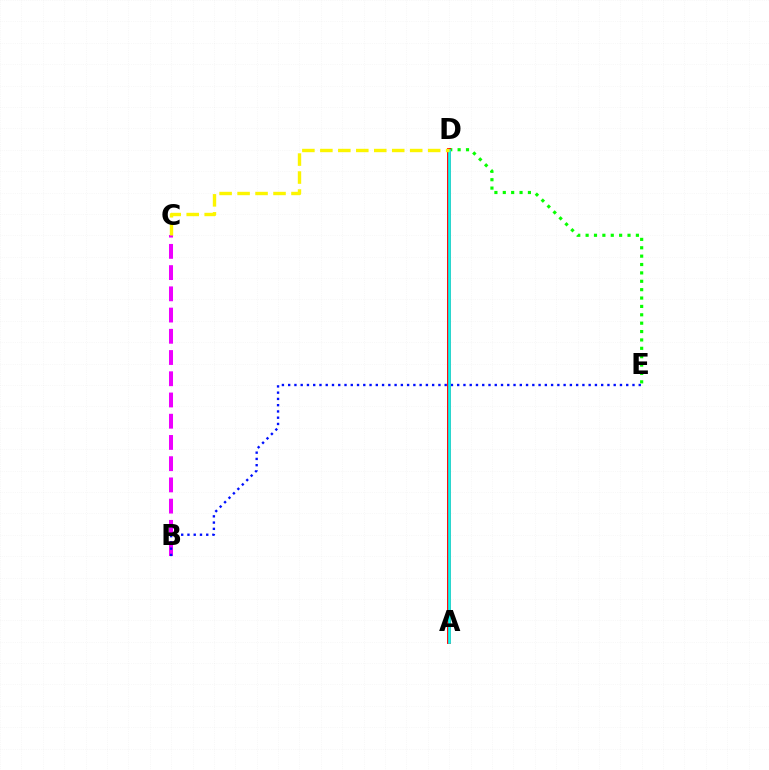{('B', 'C'): [{'color': '#ee00ff', 'line_style': 'dashed', 'thickness': 2.88}], ('B', 'E'): [{'color': '#0010ff', 'line_style': 'dotted', 'thickness': 1.7}], ('D', 'E'): [{'color': '#08ff00', 'line_style': 'dotted', 'thickness': 2.28}], ('A', 'D'): [{'color': '#ff0000', 'line_style': 'solid', 'thickness': 2.79}, {'color': '#00fff6', 'line_style': 'solid', 'thickness': 1.91}], ('C', 'D'): [{'color': '#fcf500', 'line_style': 'dashed', 'thickness': 2.44}]}